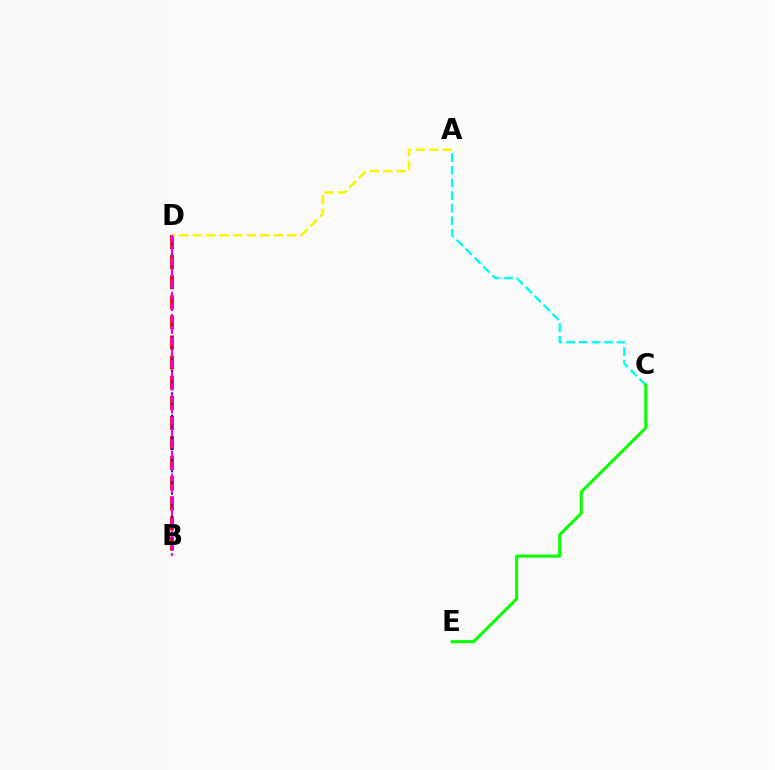{('B', 'D'): [{'color': '#ff0000', 'line_style': 'dashed', 'thickness': 2.73}, {'color': '#0010ff', 'line_style': 'dotted', 'thickness': 1.51}, {'color': '#ee00ff', 'line_style': 'dashed', 'thickness': 1.54}], ('A', 'C'): [{'color': '#00fff6', 'line_style': 'dashed', 'thickness': 1.72}], ('C', 'E'): [{'color': '#08ff00', 'line_style': 'solid', 'thickness': 2.18}], ('A', 'D'): [{'color': '#fcf500', 'line_style': 'dashed', 'thickness': 1.83}]}